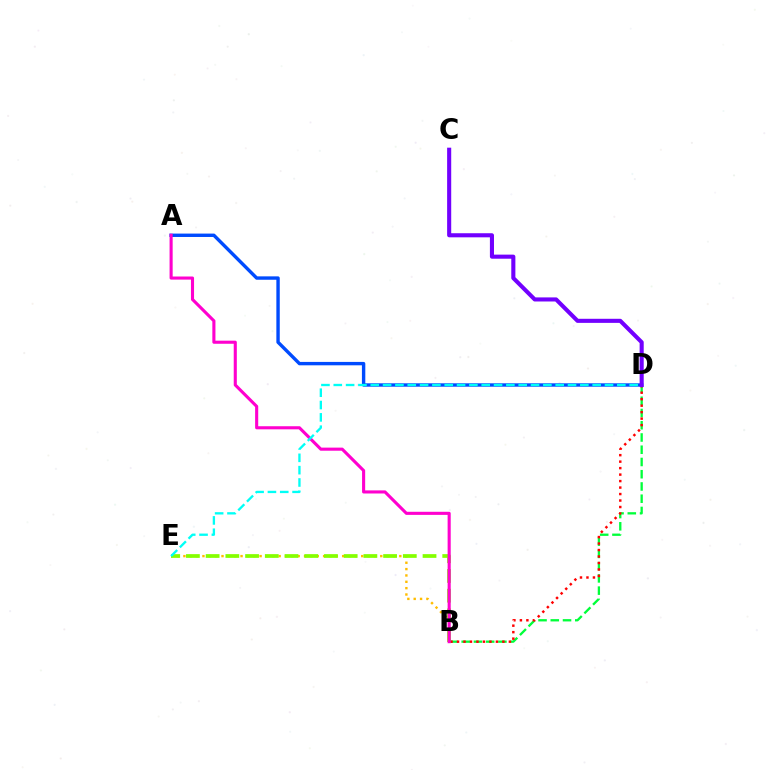{('B', 'D'): [{'color': '#00ff39', 'line_style': 'dashed', 'thickness': 1.66}, {'color': '#ff0000', 'line_style': 'dotted', 'thickness': 1.76}], ('B', 'E'): [{'color': '#ffbd00', 'line_style': 'dotted', 'thickness': 1.73}, {'color': '#84ff00', 'line_style': 'dashed', 'thickness': 2.68}], ('A', 'D'): [{'color': '#004bff', 'line_style': 'solid', 'thickness': 2.44}], ('C', 'D'): [{'color': '#7200ff', 'line_style': 'solid', 'thickness': 2.94}], ('A', 'B'): [{'color': '#ff00cf', 'line_style': 'solid', 'thickness': 2.23}], ('D', 'E'): [{'color': '#00fff6', 'line_style': 'dashed', 'thickness': 1.67}]}